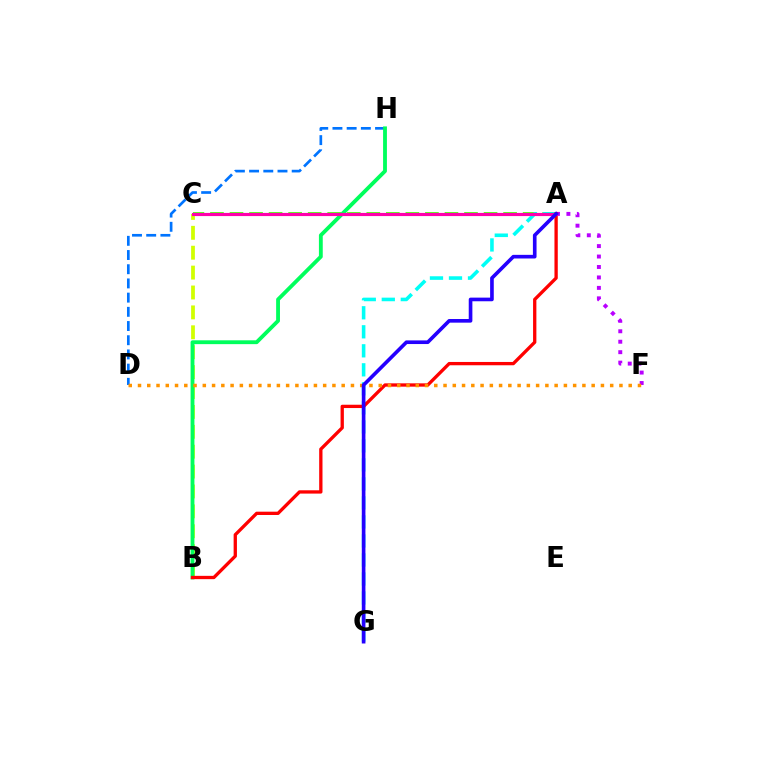{('B', 'C'): [{'color': '#d1ff00', 'line_style': 'dashed', 'thickness': 2.7}], ('D', 'H'): [{'color': '#0074ff', 'line_style': 'dashed', 'thickness': 1.93}], ('A', 'C'): [{'color': '#3dff00', 'line_style': 'dashed', 'thickness': 2.65}, {'color': '#ff00ac', 'line_style': 'solid', 'thickness': 2.27}], ('A', 'G'): [{'color': '#00fff6', 'line_style': 'dashed', 'thickness': 2.58}, {'color': '#2500ff', 'line_style': 'solid', 'thickness': 2.62}], ('A', 'F'): [{'color': '#b900ff', 'line_style': 'dotted', 'thickness': 2.84}], ('B', 'H'): [{'color': '#00ff5c', 'line_style': 'solid', 'thickness': 2.76}], ('A', 'B'): [{'color': '#ff0000', 'line_style': 'solid', 'thickness': 2.38}], ('D', 'F'): [{'color': '#ff9400', 'line_style': 'dotted', 'thickness': 2.52}]}